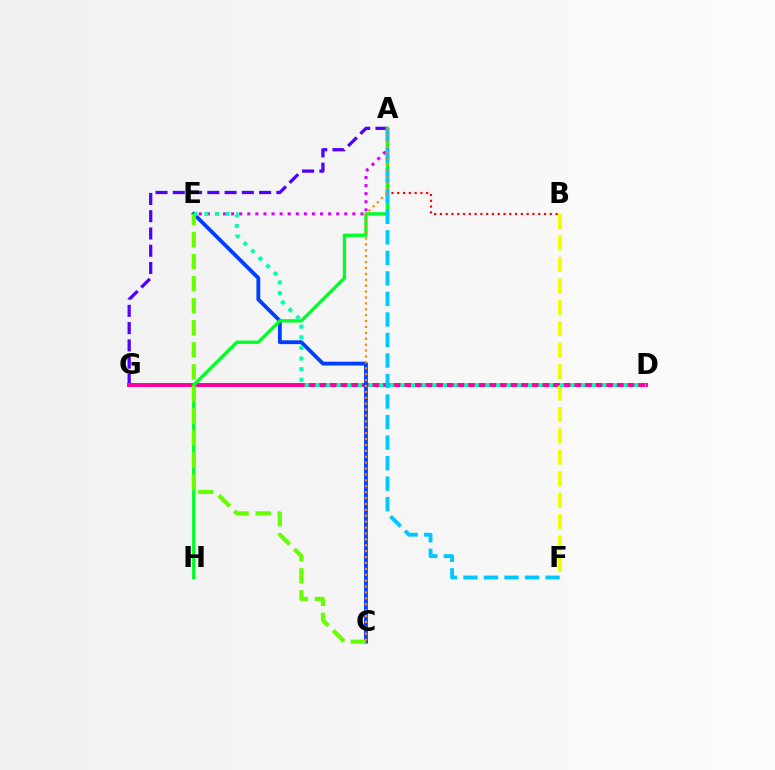{('A', 'G'): [{'color': '#4f00ff', 'line_style': 'dashed', 'thickness': 2.35}], ('D', 'G'): [{'color': '#ff00a0', 'line_style': 'solid', 'thickness': 2.85}], ('C', 'E'): [{'color': '#003fff', 'line_style': 'solid', 'thickness': 2.75}, {'color': '#66ff00', 'line_style': 'dashed', 'thickness': 2.99}], ('A', 'B'): [{'color': '#ff0000', 'line_style': 'dotted', 'thickness': 1.57}], ('A', 'E'): [{'color': '#d600ff', 'line_style': 'dotted', 'thickness': 2.2}], ('A', 'H'): [{'color': '#00ff27', 'line_style': 'solid', 'thickness': 2.39}], ('B', 'F'): [{'color': '#eeff00', 'line_style': 'dashed', 'thickness': 2.91}], ('A', 'F'): [{'color': '#00c7ff', 'line_style': 'dashed', 'thickness': 2.79}], ('A', 'C'): [{'color': '#ff8800', 'line_style': 'dotted', 'thickness': 1.6}], ('D', 'E'): [{'color': '#00ffaf', 'line_style': 'dotted', 'thickness': 2.89}]}